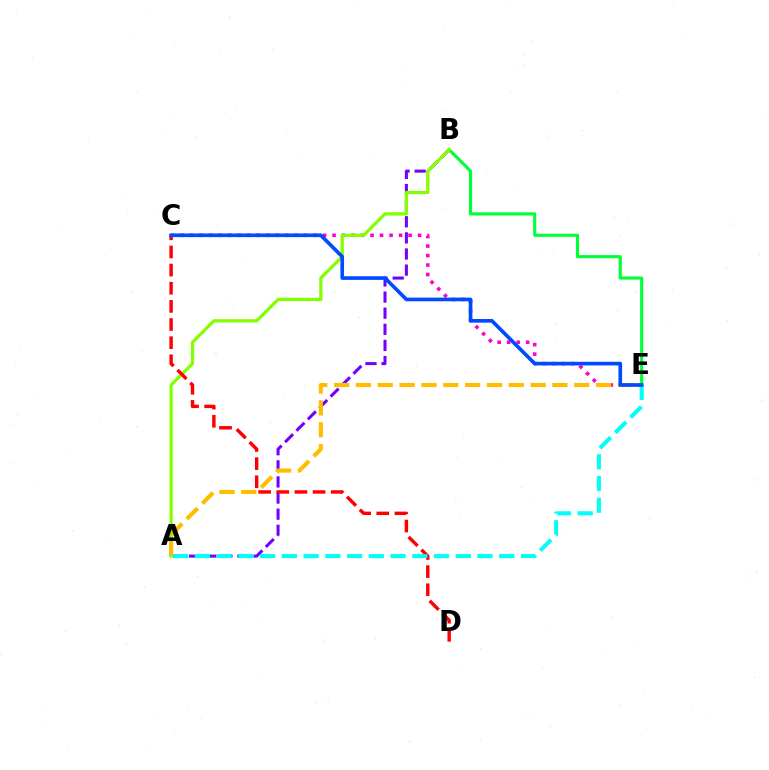{('B', 'E'): [{'color': '#00ff39', 'line_style': 'solid', 'thickness': 2.25}], ('C', 'E'): [{'color': '#ff00cf', 'line_style': 'dotted', 'thickness': 2.58}, {'color': '#004bff', 'line_style': 'solid', 'thickness': 2.64}], ('A', 'B'): [{'color': '#7200ff', 'line_style': 'dashed', 'thickness': 2.19}, {'color': '#84ff00', 'line_style': 'solid', 'thickness': 2.34}], ('C', 'D'): [{'color': '#ff0000', 'line_style': 'dashed', 'thickness': 2.47}], ('A', 'E'): [{'color': '#00fff6', 'line_style': 'dashed', 'thickness': 2.95}, {'color': '#ffbd00', 'line_style': 'dashed', 'thickness': 2.97}]}